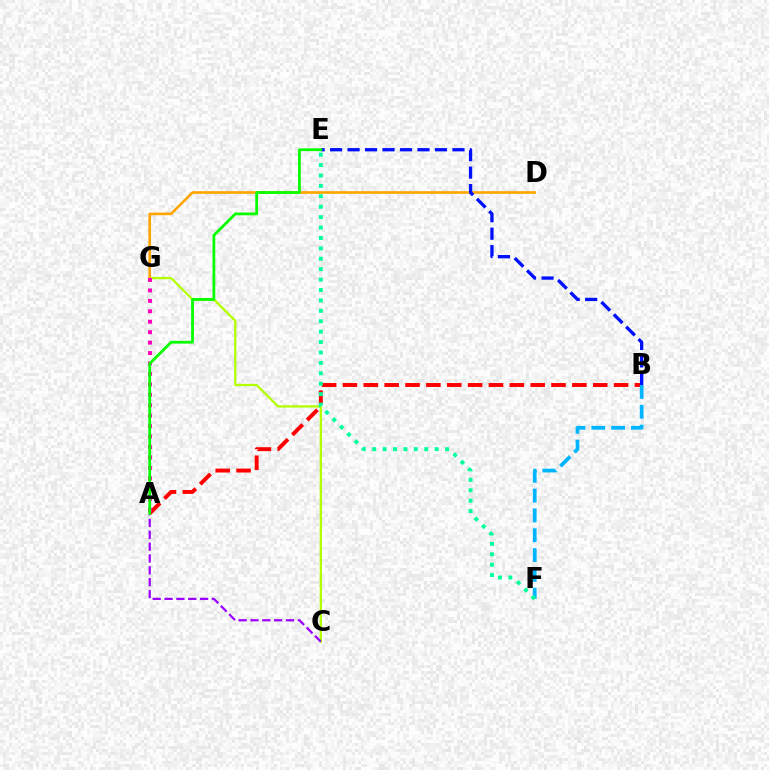{('C', 'G'): [{'color': '#b3ff00', 'line_style': 'solid', 'thickness': 1.65}], ('A', 'B'): [{'color': '#ff0000', 'line_style': 'dashed', 'thickness': 2.83}], ('B', 'F'): [{'color': '#00b5ff', 'line_style': 'dashed', 'thickness': 2.69}], ('D', 'G'): [{'color': '#ffa500', 'line_style': 'solid', 'thickness': 1.9}], ('E', 'F'): [{'color': '#00ff9d', 'line_style': 'dotted', 'thickness': 2.83}], ('A', 'C'): [{'color': '#9b00ff', 'line_style': 'dashed', 'thickness': 1.61}], ('A', 'G'): [{'color': '#ff00bd', 'line_style': 'dotted', 'thickness': 2.84}], ('B', 'E'): [{'color': '#0010ff', 'line_style': 'dashed', 'thickness': 2.38}], ('A', 'E'): [{'color': '#08ff00', 'line_style': 'solid', 'thickness': 2.01}]}